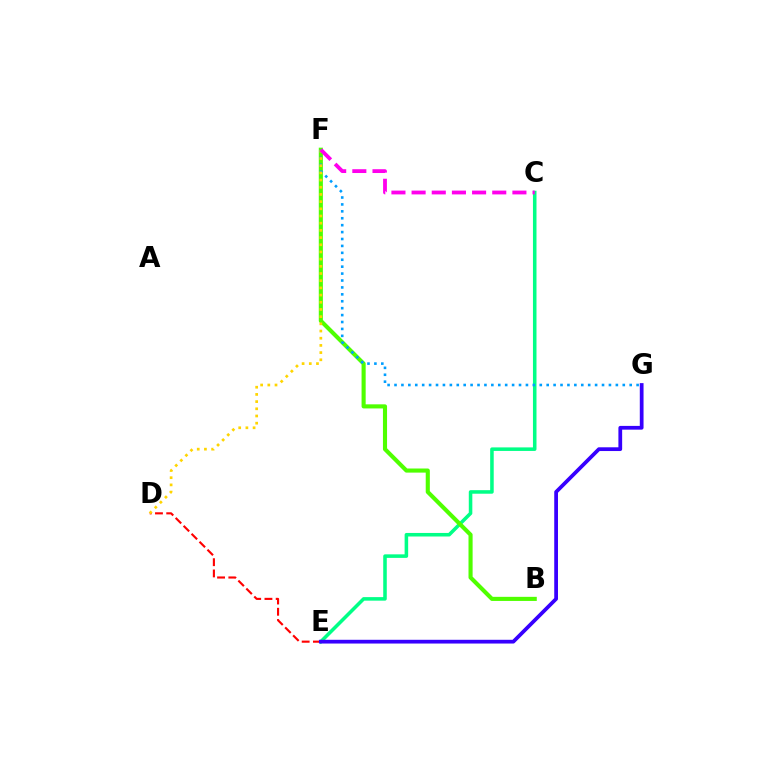{('C', 'E'): [{'color': '#00ff86', 'line_style': 'solid', 'thickness': 2.55}], ('B', 'F'): [{'color': '#4fff00', 'line_style': 'solid', 'thickness': 2.96}], ('D', 'E'): [{'color': '#ff0000', 'line_style': 'dashed', 'thickness': 1.53}], ('F', 'G'): [{'color': '#009eff', 'line_style': 'dotted', 'thickness': 1.88}], ('D', 'F'): [{'color': '#ffd500', 'line_style': 'dotted', 'thickness': 1.95}], ('E', 'G'): [{'color': '#3700ff', 'line_style': 'solid', 'thickness': 2.7}], ('C', 'F'): [{'color': '#ff00ed', 'line_style': 'dashed', 'thickness': 2.74}]}